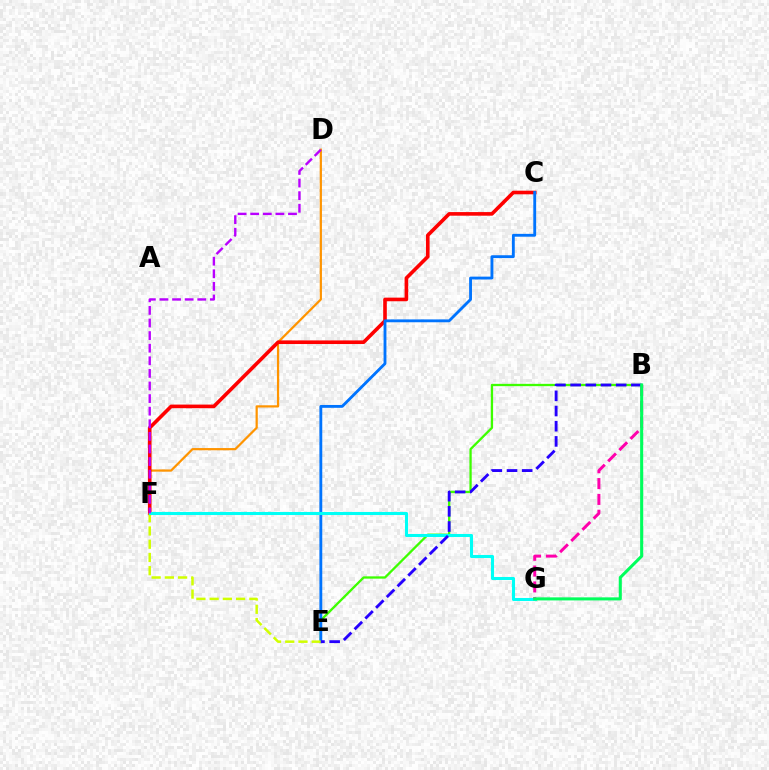{('D', 'F'): [{'color': '#ff9400', 'line_style': 'solid', 'thickness': 1.6}, {'color': '#b900ff', 'line_style': 'dashed', 'thickness': 1.71}], ('B', 'E'): [{'color': '#3dff00', 'line_style': 'solid', 'thickness': 1.66}, {'color': '#2500ff', 'line_style': 'dashed', 'thickness': 2.06}], ('C', 'F'): [{'color': '#ff0000', 'line_style': 'solid', 'thickness': 2.6}], ('C', 'E'): [{'color': '#0074ff', 'line_style': 'solid', 'thickness': 2.05}], ('E', 'F'): [{'color': '#d1ff00', 'line_style': 'dashed', 'thickness': 1.8}], ('F', 'G'): [{'color': '#00fff6', 'line_style': 'solid', 'thickness': 2.21}], ('B', 'G'): [{'color': '#ff00ac', 'line_style': 'dashed', 'thickness': 2.15}, {'color': '#00ff5c', 'line_style': 'solid', 'thickness': 2.2}]}